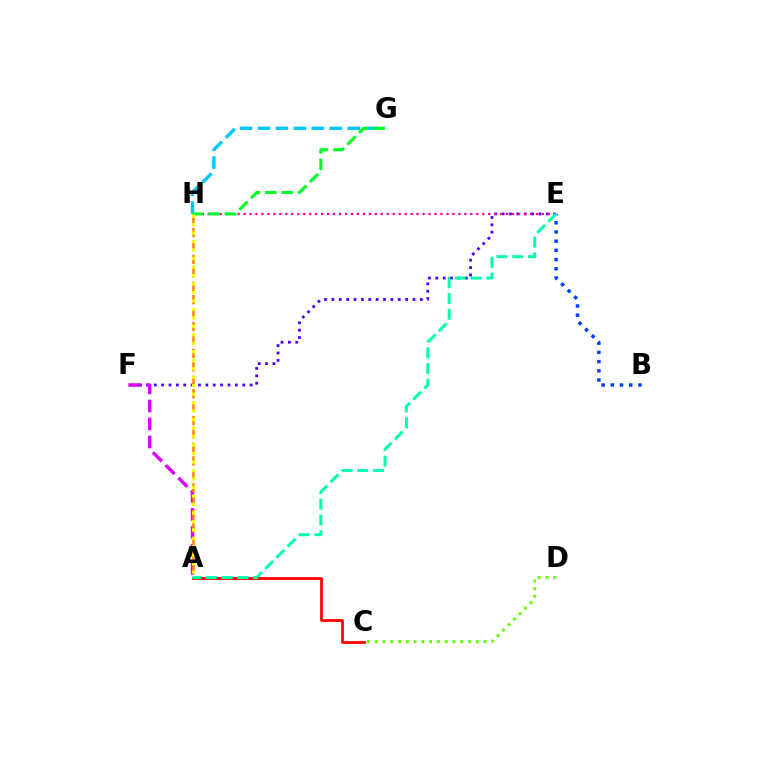{('C', 'D'): [{'color': '#66ff00', 'line_style': 'dotted', 'thickness': 2.11}], ('E', 'F'): [{'color': '#4f00ff', 'line_style': 'dotted', 'thickness': 2.0}], ('B', 'E'): [{'color': '#003fff', 'line_style': 'dotted', 'thickness': 2.5}], ('E', 'H'): [{'color': '#ff00a0', 'line_style': 'dotted', 'thickness': 1.62}], ('A', 'C'): [{'color': '#ff0000', 'line_style': 'solid', 'thickness': 1.98}], ('A', 'F'): [{'color': '#d600ff', 'line_style': 'dashed', 'thickness': 2.45}], ('A', 'H'): [{'color': '#ff8800', 'line_style': 'dashed', 'thickness': 1.82}, {'color': '#eeff00', 'line_style': 'dotted', 'thickness': 2.3}], ('G', 'H'): [{'color': '#00c7ff', 'line_style': 'dashed', 'thickness': 2.44}, {'color': '#00ff27', 'line_style': 'dashed', 'thickness': 2.23}], ('A', 'E'): [{'color': '#00ffaf', 'line_style': 'dashed', 'thickness': 2.14}]}